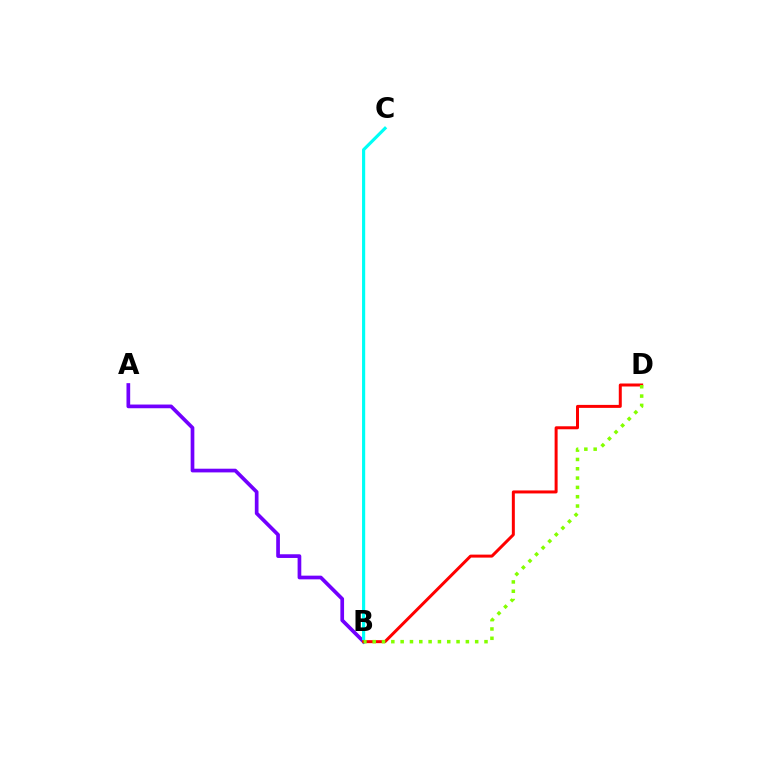{('A', 'B'): [{'color': '#7200ff', 'line_style': 'solid', 'thickness': 2.66}], ('B', 'C'): [{'color': '#00fff6', 'line_style': 'solid', 'thickness': 2.27}], ('B', 'D'): [{'color': '#ff0000', 'line_style': 'solid', 'thickness': 2.15}, {'color': '#84ff00', 'line_style': 'dotted', 'thickness': 2.53}]}